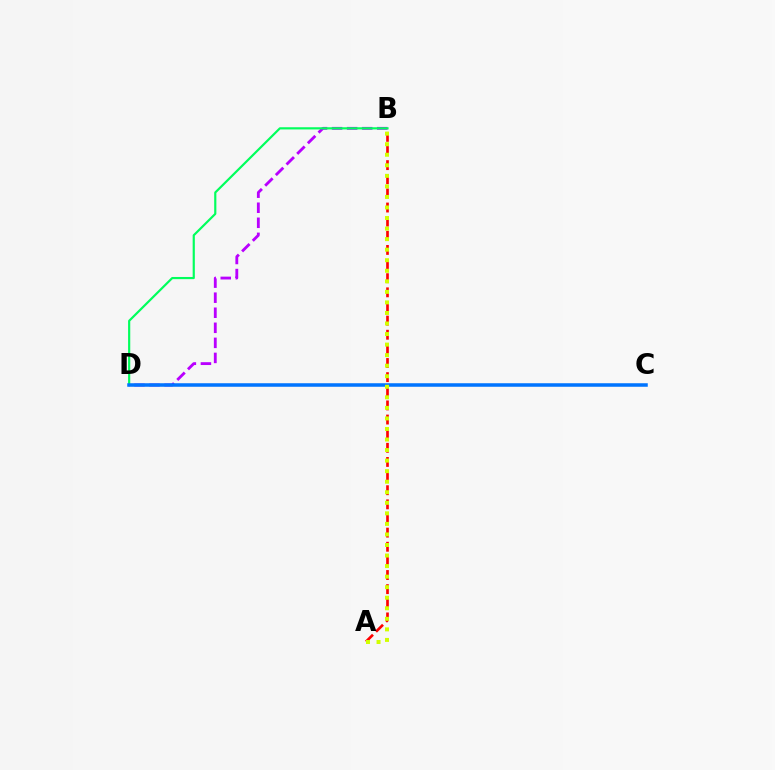{('A', 'B'): [{'color': '#ff0000', 'line_style': 'dashed', 'thickness': 1.92}, {'color': '#d1ff00', 'line_style': 'dotted', 'thickness': 2.87}], ('B', 'D'): [{'color': '#b900ff', 'line_style': 'dashed', 'thickness': 2.05}, {'color': '#00ff5c', 'line_style': 'solid', 'thickness': 1.57}], ('C', 'D'): [{'color': '#0074ff', 'line_style': 'solid', 'thickness': 2.54}]}